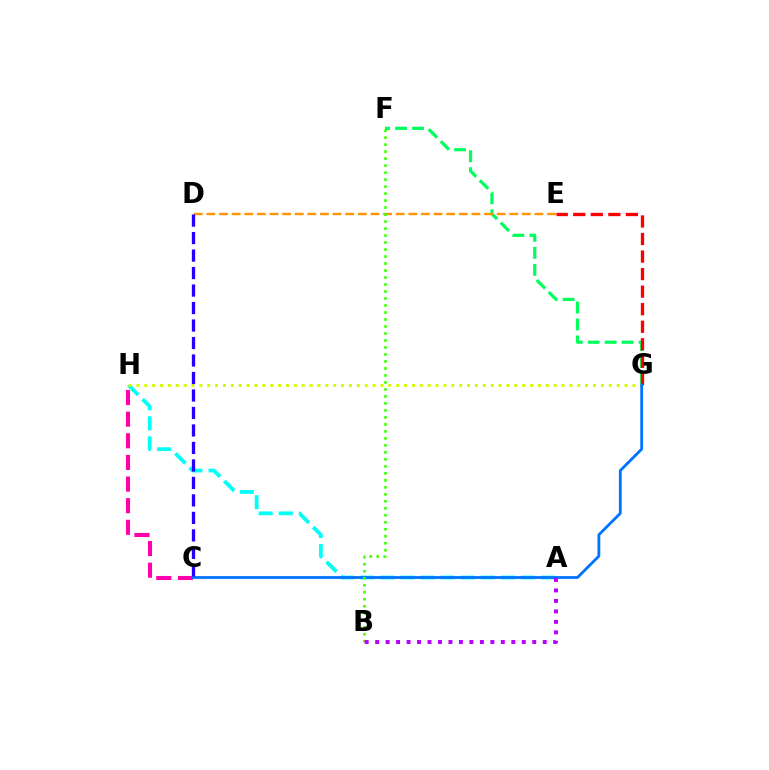{('C', 'H'): [{'color': '#ff00ac', 'line_style': 'dashed', 'thickness': 2.94}], ('F', 'G'): [{'color': '#00ff5c', 'line_style': 'dashed', 'thickness': 2.31}], ('A', 'H'): [{'color': '#00fff6', 'line_style': 'dashed', 'thickness': 2.73}], ('E', 'G'): [{'color': '#ff0000', 'line_style': 'dashed', 'thickness': 2.38}], ('D', 'E'): [{'color': '#ff9400', 'line_style': 'dashed', 'thickness': 1.71}], ('G', 'H'): [{'color': '#d1ff00', 'line_style': 'dotted', 'thickness': 2.14}], ('C', 'G'): [{'color': '#0074ff', 'line_style': 'solid', 'thickness': 2.03}], ('B', 'F'): [{'color': '#3dff00', 'line_style': 'dotted', 'thickness': 1.9}], ('A', 'B'): [{'color': '#b900ff', 'line_style': 'dotted', 'thickness': 2.85}], ('C', 'D'): [{'color': '#2500ff', 'line_style': 'dashed', 'thickness': 2.38}]}